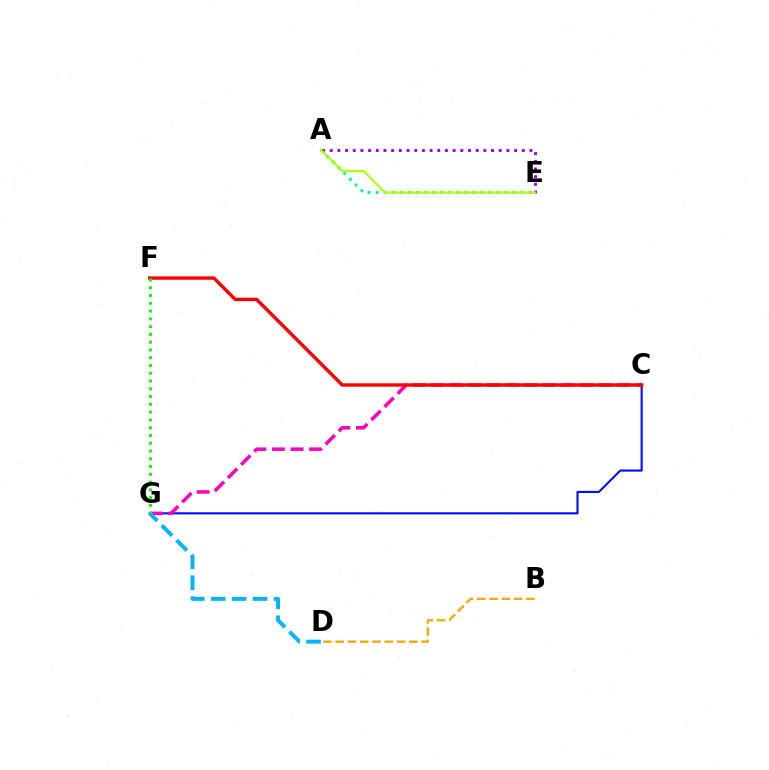{('C', 'G'): [{'color': '#0010ff', 'line_style': 'solid', 'thickness': 1.54}, {'color': '#ff00bd', 'line_style': 'dashed', 'thickness': 2.53}], ('D', 'G'): [{'color': '#00b5ff', 'line_style': 'dashed', 'thickness': 2.84}], ('A', 'E'): [{'color': '#00ff9d', 'line_style': 'dotted', 'thickness': 2.19}, {'color': '#9b00ff', 'line_style': 'dotted', 'thickness': 2.09}, {'color': '#b3ff00', 'line_style': 'solid', 'thickness': 1.57}], ('C', 'F'): [{'color': '#ff0000', 'line_style': 'solid', 'thickness': 2.45}], ('B', 'D'): [{'color': '#ffa500', 'line_style': 'dashed', 'thickness': 1.67}], ('F', 'G'): [{'color': '#08ff00', 'line_style': 'dotted', 'thickness': 2.11}]}